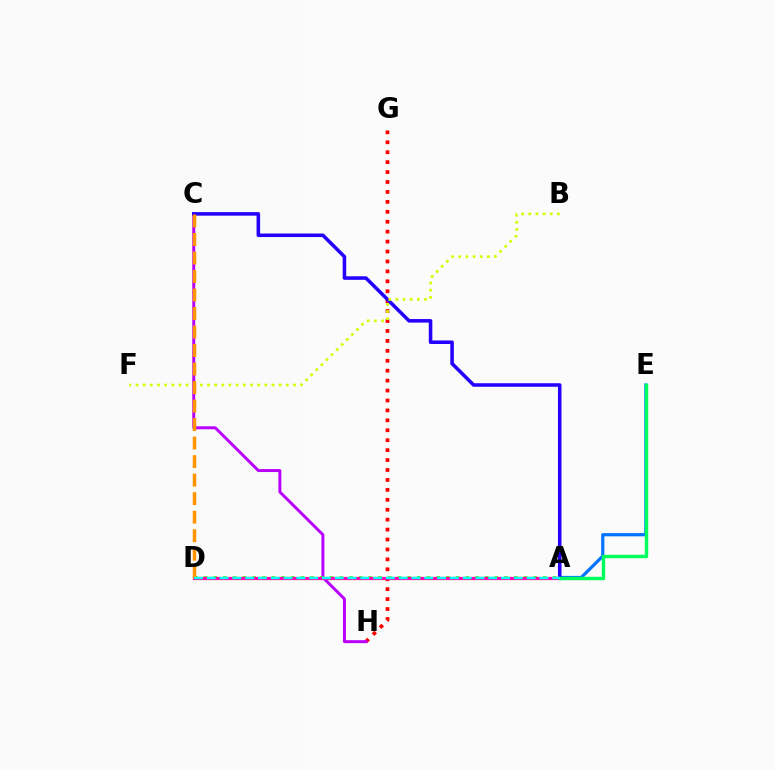{('A', 'E'): [{'color': '#0074ff', 'line_style': 'solid', 'thickness': 2.31}, {'color': '#00ff5c', 'line_style': 'solid', 'thickness': 2.47}], ('G', 'H'): [{'color': '#ff0000', 'line_style': 'dotted', 'thickness': 2.7}], ('C', 'H'): [{'color': '#b900ff', 'line_style': 'solid', 'thickness': 2.13}], ('A', 'C'): [{'color': '#2500ff', 'line_style': 'solid', 'thickness': 2.55}], ('B', 'F'): [{'color': '#d1ff00', 'line_style': 'dotted', 'thickness': 1.94}], ('A', 'D'): [{'color': '#3dff00', 'line_style': 'dotted', 'thickness': 2.63}, {'color': '#ff00ac', 'line_style': 'solid', 'thickness': 2.29}, {'color': '#00fff6', 'line_style': 'dashed', 'thickness': 1.74}], ('C', 'D'): [{'color': '#ff9400', 'line_style': 'dashed', 'thickness': 2.51}]}